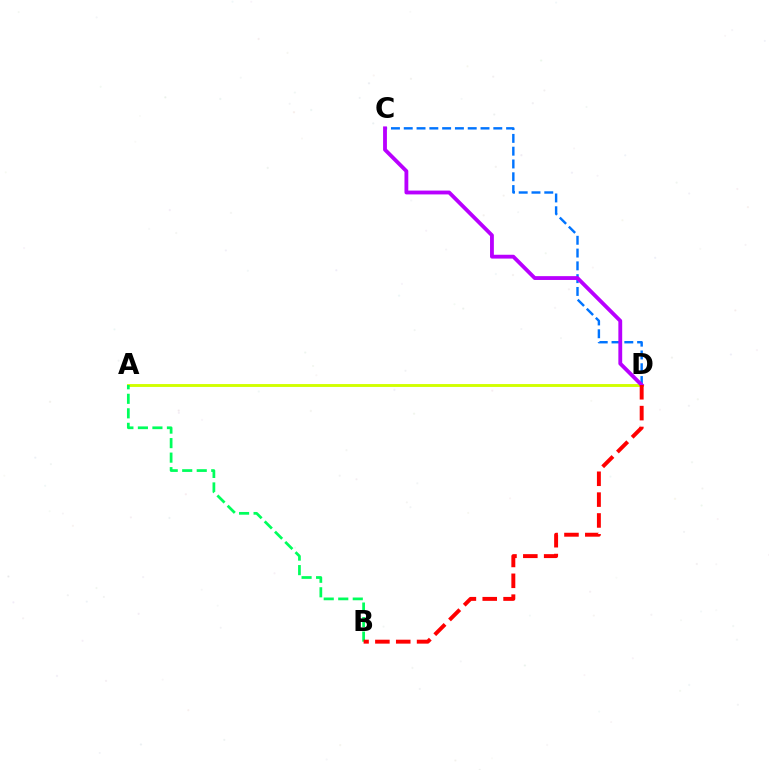{('C', 'D'): [{'color': '#0074ff', 'line_style': 'dashed', 'thickness': 1.74}, {'color': '#b900ff', 'line_style': 'solid', 'thickness': 2.76}], ('A', 'D'): [{'color': '#d1ff00', 'line_style': 'solid', 'thickness': 2.08}], ('A', 'B'): [{'color': '#00ff5c', 'line_style': 'dashed', 'thickness': 1.97}], ('B', 'D'): [{'color': '#ff0000', 'line_style': 'dashed', 'thickness': 2.83}]}